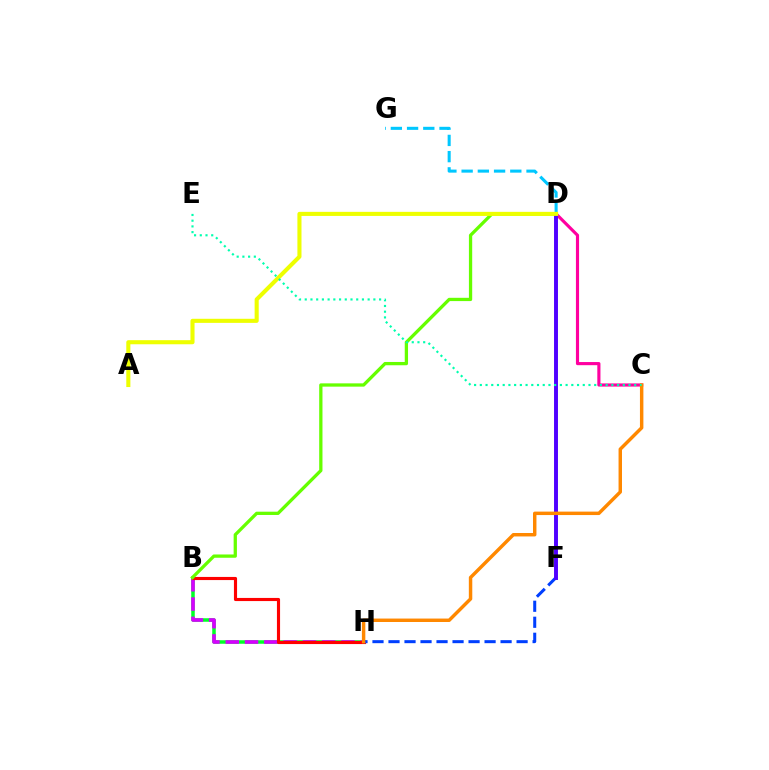{('B', 'H'): [{'color': '#00ff27', 'line_style': 'solid', 'thickness': 2.52}, {'color': '#d600ff', 'line_style': 'dashed', 'thickness': 2.62}, {'color': '#ff0000', 'line_style': 'solid', 'thickness': 2.25}], ('C', 'D'): [{'color': '#ff00a0', 'line_style': 'solid', 'thickness': 2.26}], ('B', 'D'): [{'color': '#66ff00', 'line_style': 'solid', 'thickness': 2.36}], ('F', 'H'): [{'color': '#003fff', 'line_style': 'dashed', 'thickness': 2.18}], ('D', 'F'): [{'color': '#4f00ff', 'line_style': 'solid', 'thickness': 2.83}], ('D', 'G'): [{'color': '#00c7ff', 'line_style': 'dashed', 'thickness': 2.2}], ('A', 'D'): [{'color': '#eeff00', 'line_style': 'solid', 'thickness': 2.94}], ('C', 'H'): [{'color': '#ff8800', 'line_style': 'solid', 'thickness': 2.48}], ('C', 'E'): [{'color': '#00ffaf', 'line_style': 'dotted', 'thickness': 1.55}]}